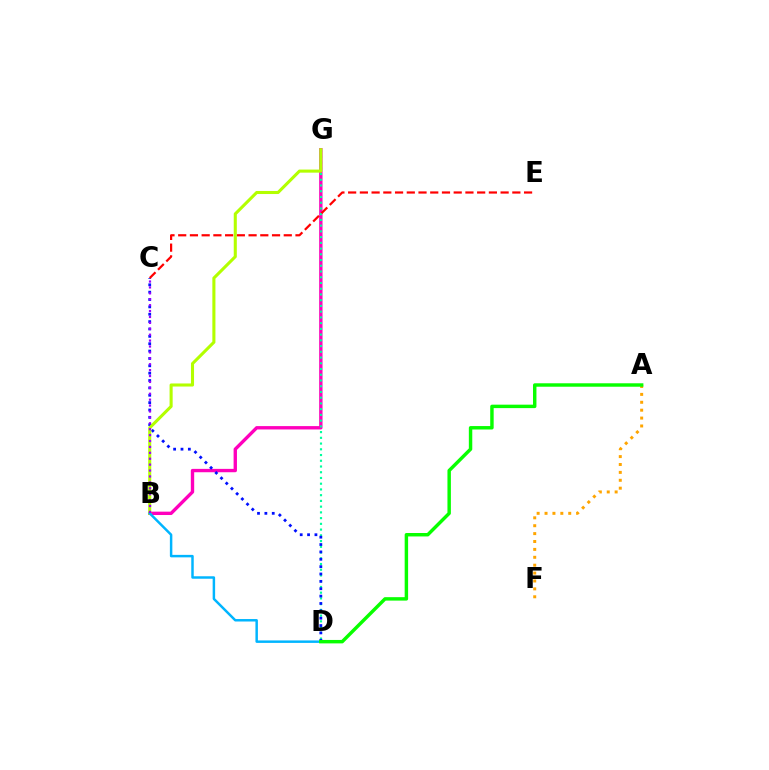{('B', 'G'): [{'color': '#ff00bd', 'line_style': 'solid', 'thickness': 2.42}, {'color': '#b3ff00', 'line_style': 'solid', 'thickness': 2.21}], ('D', 'G'): [{'color': '#00ff9d', 'line_style': 'dotted', 'thickness': 1.56}], ('A', 'F'): [{'color': '#ffa500', 'line_style': 'dotted', 'thickness': 2.15}], ('C', 'D'): [{'color': '#0010ff', 'line_style': 'dotted', 'thickness': 2.0}], ('C', 'E'): [{'color': '#ff0000', 'line_style': 'dashed', 'thickness': 1.59}], ('B', 'D'): [{'color': '#00b5ff', 'line_style': 'solid', 'thickness': 1.78}], ('A', 'D'): [{'color': '#08ff00', 'line_style': 'solid', 'thickness': 2.48}], ('B', 'C'): [{'color': '#9b00ff', 'line_style': 'dotted', 'thickness': 1.6}]}